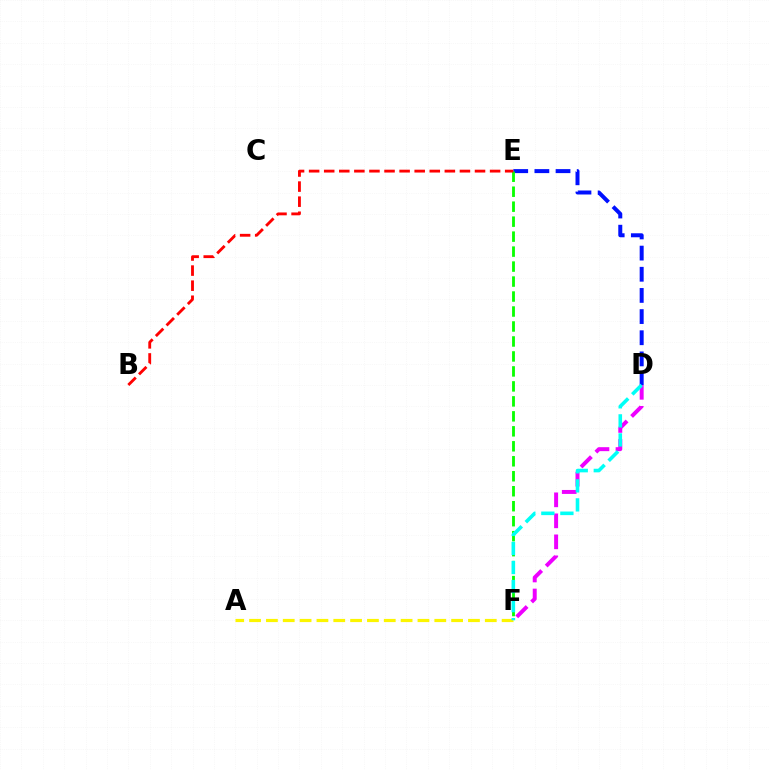{('D', 'E'): [{'color': '#0010ff', 'line_style': 'dashed', 'thickness': 2.87}], ('D', 'F'): [{'color': '#ee00ff', 'line_style': 'dashed', 'thickness': 2.85}, {'color': '#00fff6', 'line_style': 'dashed', 'thickness': 2.59}], ('E', 'F'): [{'color': '#08ff00', 'line_style': 'dashed', 'thickness': 2.03}], ('B', 'E'): [{'color': '#ff0000', 'line_style': 'dashed', 'thickness': 2.05}], ('A', 'F'): [{'color': '#fcf500', 'line_style': 'dashed', 'thickness': 2.29}]}